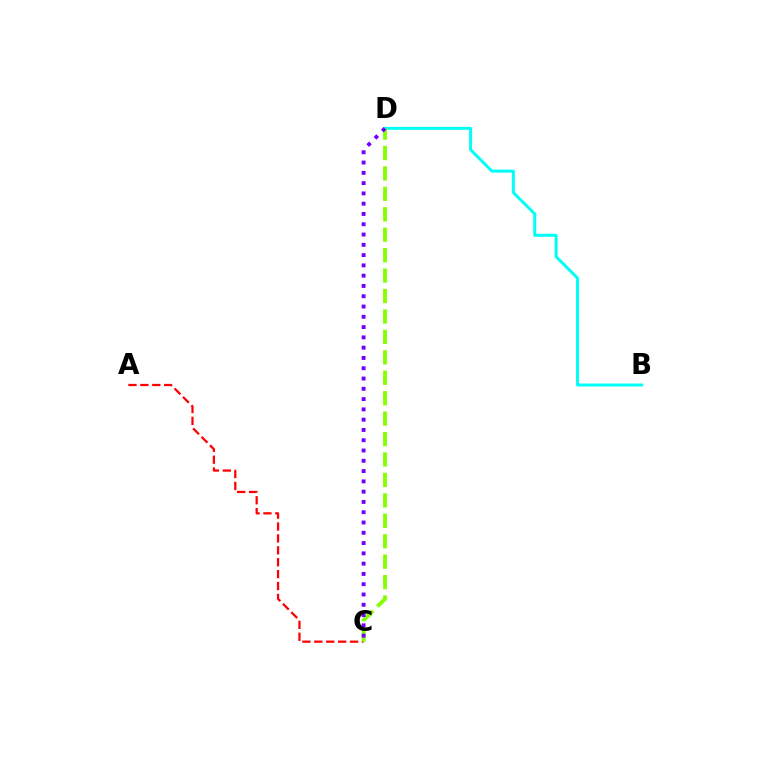{('B', 'D'): [{'color': '#00fff6', 'line_style': 'solid', 'thickness': 2.13}], ('A', 'C'): [{'color': '#ff0000', 'line_style': 'dashed', 'thickness': 1.62}], ('C', 'D'): [{'color': '#84ff00', 'line_style': 'dashed', 'thickness': 2.78}, {'color': '#7200ff', 'line_style': 'dotted', 'thickness': 2.79}]}